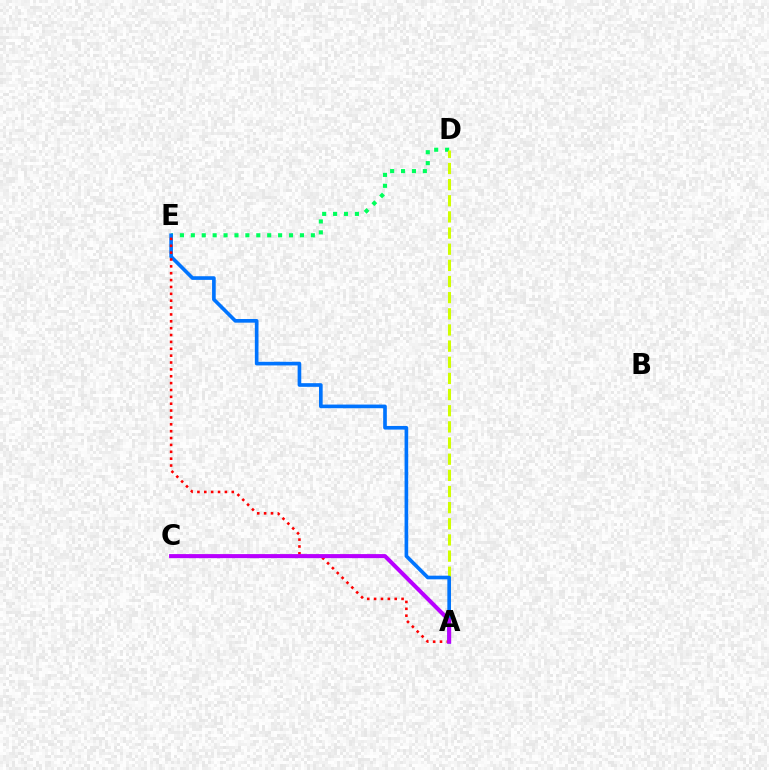{('D', 'E'): [{'color': '#00ff5c', 'line_style': 'dotted', 'thickness': 2.96}], ('A', 'D'): [{'color': '#d1ff00', 'line_style': 'dashed', 'thickness': 2.19}], ('A', 'E'): [{'color': '#0074ff', 'line_style': 'solid', 'thickness': 2.63}, {'color': '#ff0000', 'line_style': 'dotted', 'thickness': 1.87}], ('A', 'C'): [{'color': '#b900ff', 'line_style': 'solid', 'thickness': 2.92}]}